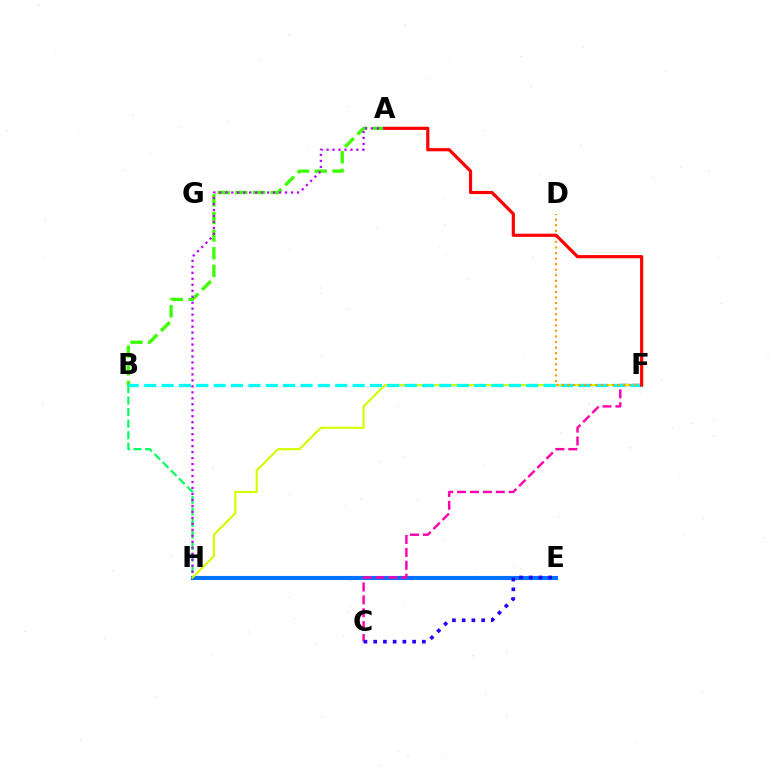{('A', 'B'): [{'color': '#3dff00', 'line_style': 'dashed', 'thickness': 2.4}], ('B', 'H'): [{'color': '#00ff5c', 'line_style': 'dashed', 'thickness': 1.57}], ('A', 'H'): [{'color': '#b900ff', 'line_style': 'dotted', 'thickness': 1.62}], ('E', 'H'): [{'color': '#0074ff', 'line_style': 'solid', 'thickness': 2.95}], ('C', 'F'): [{'color': '#ff00ac', 'line_style': 'dashed', 'thickness': 1.75}], ('F', 'H'): [{'color': '#d1ff00', 'line_style': 'solid', 'thickness': 1.54}], ('C', 'E'): [{'color': '#2500ff', 'line_style': 'dotted', 'thickness': 2.64}], ('B', 'F'): [{'color': '#00fff6', 'line_style': 'dashed', 'thickness': 2.36}], ('D', 'F'): [{'color': '#ff9400', 'line_style': 'dotted', 'thickness': 1.51}], ('A', 'F'): [{'color': '#ff0000', 'line_style': 'solid', 'thickness': 2.29}]}